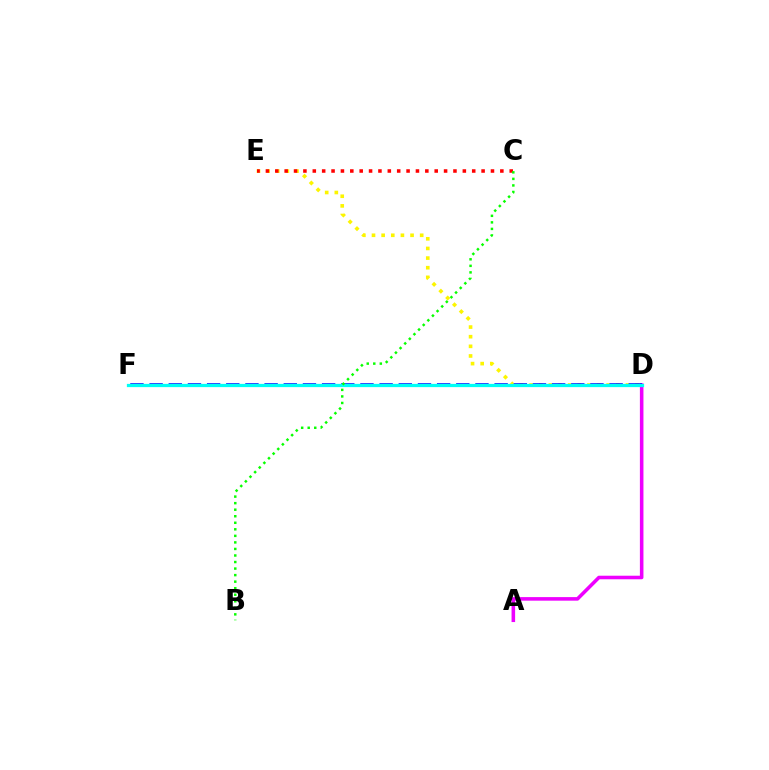{('A', 'D'): [{'color': '#ee00ff', 'line_style': 'solid', 'thickness': 2.56}], ('D', 'E'): [{'color': '#fcf500', 'line_style': 'dotted', 'thickness': 2.62}], ('C', 'E'): [{'color': '#ff0000', 'line_style': 'dotted', 'thickness': 2.55}], ('D', 'F'): [{'color': '#0010ff', 'line_style': 'dashed', 'thickness': 2.6}, {'color': '#00fff6', 'line_style': 'solid', 'thickness': 2.34}], ('B', 'C'): [{'color': '#08ff00', 'line_style': 'dotted', 'thickness': 1.78}]}